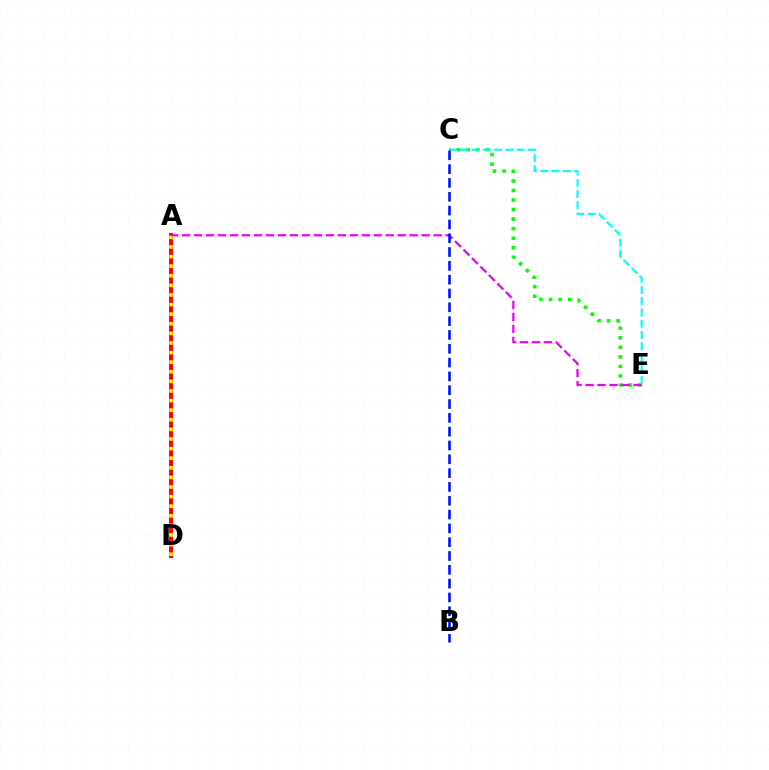{('A', 'D'): [{'color': '#ff0000', 'line_style': 'solid', 'thickness': 2.84}, {'color': '#fcf500', 'line_style': 'dotted', 'thickness': 2.61}], ('C', 'E'): [{'color': '#08ff00', 'line_style': 'dotted', 'thickness': 2.59}, {'color': '#00fff6', 'line_style': 'dashed', 'thickness': 1.53}], ('A', 'E'): [{'color': '#ee00ff', 'line_style': 'dashed', 'thickness': 1.63}], ('B', 'C'): [{'color': '#0010ff', 'line_style': 'dashed', 'thickness': 1.88}]}